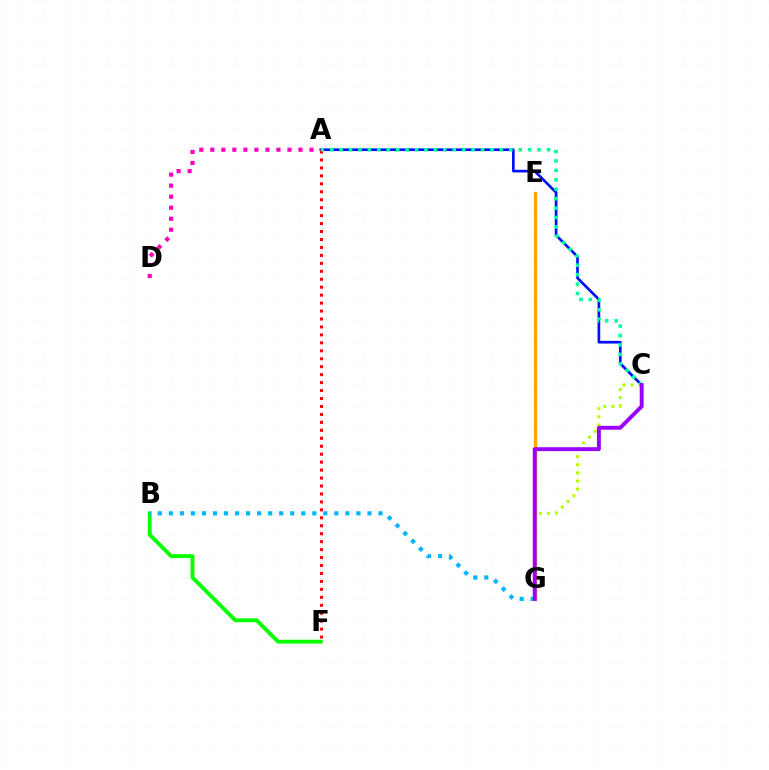{('A', 'C'): [{'color': '#0010ff', 'line_style': 'solid', 'thickness': 1.93}, {'color': '#00ff9d', 'line_style': 'dotted', 'thickness': 2.56}], ('A', 'D'): [{'color': '#ff00bd', 'line_style': 'dotted', 'thickness': 2.99}], ('E', 'G'): [{'color': '#ffa500', 'line_style': 'solid', 'thickness': 2.42}], ('A', 'F'): [{'color': '#ff0000', 'line_style': 'dotted', 'thickness': 2.16}], ('C', 'G'): [{'color': '#b3ff00', 'line_style': 'dotted', 'thickness': 2.21}, {'color': '#9b00ff', 'line_style': 'solid', 'thickness': 2.82}], ('B', 'F'): [{'color': '#08ff00', 'line_style': 'solid', 'thickness': 2.78}], ('B', 'G'): [{'color': '#00b5ff', 'line_style': 'dotted', 'thickness': 3.0}]}